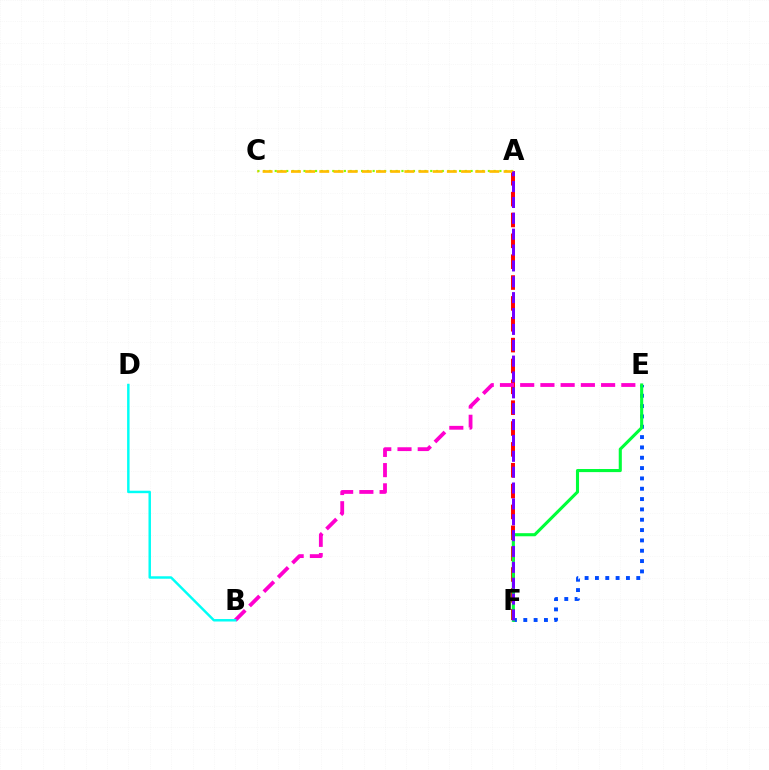{('A', 'C'): [{'color': '#84ff00', 'line_style': 'dotted', 'thickness': 1.57}, {'color': '#ffbd00', 'line_style': 'dashed', 'thickness': 1.93}], ('E', 'F'): [{'color': '#004bff', 'line_style': 'dotted', 'thickness': 2.81}, {'color': '#00ff39', 'line_style': 'solid', 'thickness': 2.23}], ('A', 'F'): [{'color': '#ff0000', 'line_style': 'dashed', 'thickness': 2.83}, {'color': '#7200ff', 'line_style': 'dashed', 'thickness': 2.16}], ('B', 'E'): [{'color': '#ff00cf', 'line_style': 'dashed', 'thickness': 2.75}], ('B', 'D'): [{'color': '#00fff6', 'line_style': 'solid', 'thickness': 1.78}]}